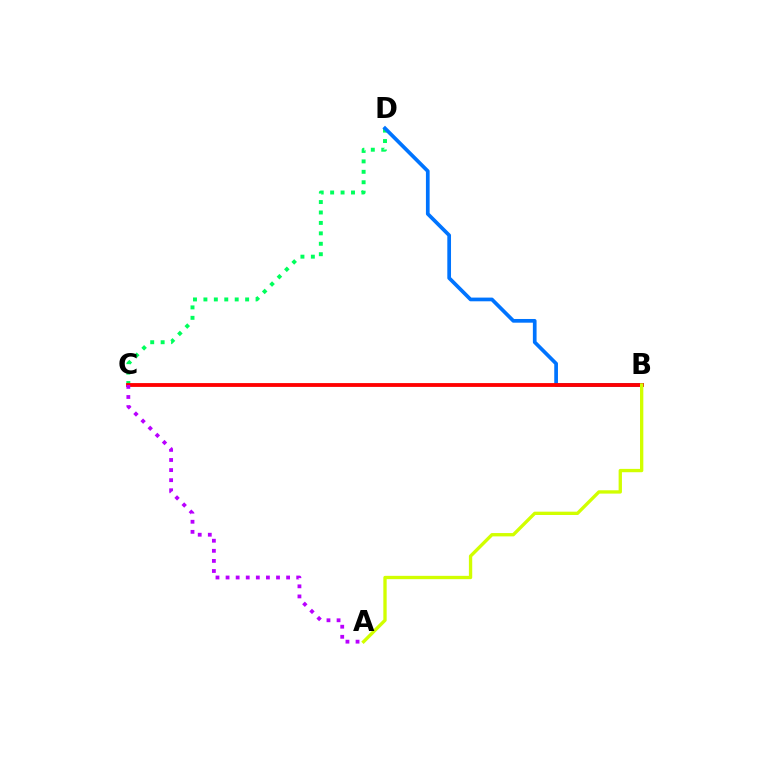{('C', 'D'): [{'color': '#00ff5c', 'line_style': 'dotted', 'thickness': 2.83}], ('B', 'D'): [{'color': '#0074ff', 'line_style': 'solid', 'thickness': 2.67}], ('B', 'C'): [{'color': '#ff0000', 'line_style': 'solid', 'thickness': 2.75}], ('A', 'C'): [{'color': '#b900ff', 'line_style': 'dotted', 'thickness': 2.74}], ('A', 'B'): [{'color': '#d1ff00', 'line_style': 'solid', 'thickness': 2.4}]}